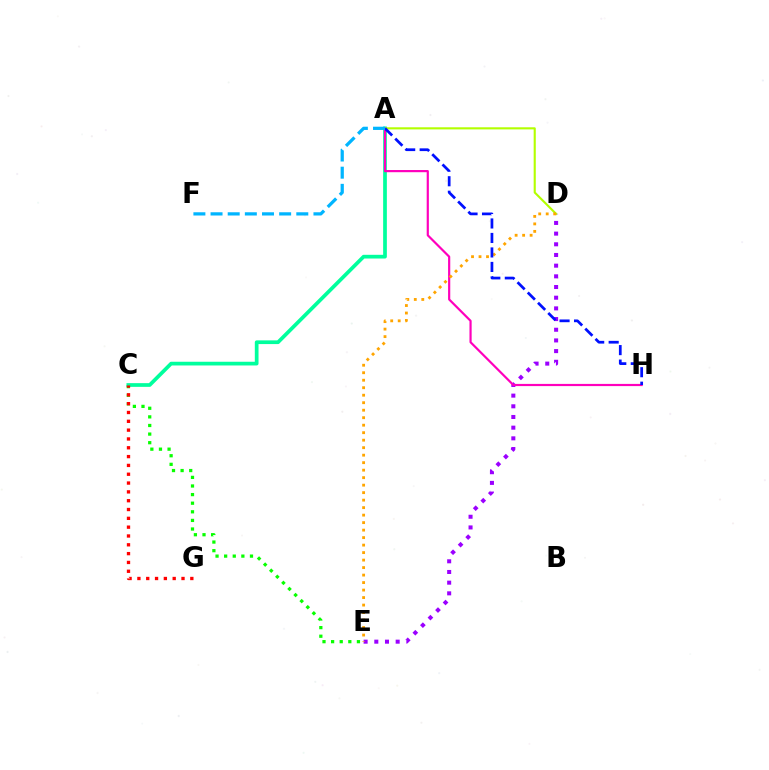{('D', 'E'): [{'color': '#9b00ff', 'line_style': 'dotted', 'thickness': 2.9}, {'color': '#ffa500', 'line_style': 'dotted', 'thickness': 2.04}], ('C', 'E'): [{'color': '#08ff00', 'line_style': 'dotted', 'thickness': 2.34}], ('A', 'C'): [{'color': '#00ff9d', 'line_style': 'solid', 'thickness': 2.67}], ('A', 'H'): [{'color': '#ff00bd', 'line_style': 'solid', 'thickness': 1.57}, {'color': '#0010ff', 'line_style': 'dashed', 'thickness': 1.97}], ('A', 'D'): [{'color': '#b3ff00', 'line_style': 'solid', 'thickness': 1.52}], ('C', 'G'): [{'color': '#ff0000', 'line_style': 'dotted', 'thickness': 2.4}], ('A', 'F'): [{'color': '#00b5ff', 'line_style': 'dashed', 'thickness': 2.33}]}